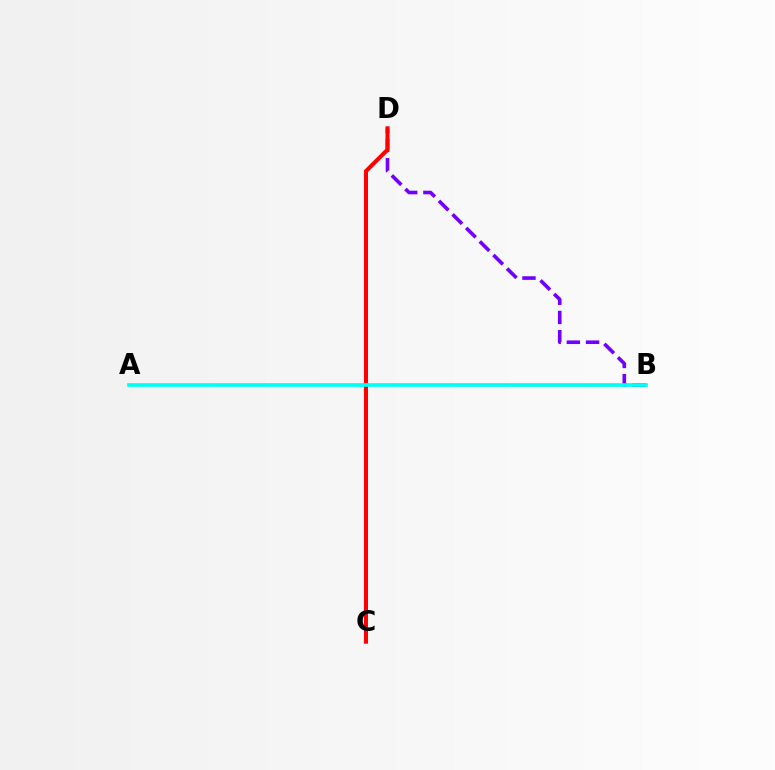{('B', 'D'): [{'color': '#7200ff', 'line_style': 'dashed', 'thickness': 2.61}], ('A', 'B'): [{'color': '#84ff00', 'line_style': 'solid', 'thickness': 1.71}, {'color': '#00fff6', 'line_style': 'solid', 'thickness': 2.64}], ('C', 'D'): [{'color': '#ff0000', 'line_style': 'solid', 'thickness': 2.92}]}